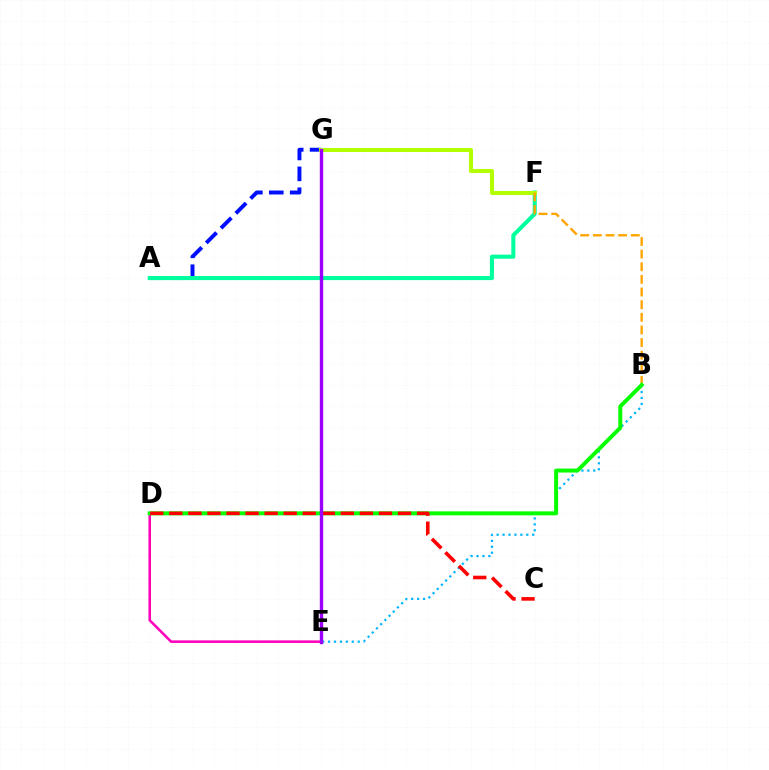{('A', 'G'): [{'color': '#0010ff', 'line_style': 'dashed', 'thickness': 2.84}], ('A', 'F'): [{'color': '#00ff9d', 'line_style': 'solid', 'thickness': 2.93}], ('F', 'G'): [{'color': '#b3ff00', 'line_style': 'solid', 'thickness': 2.9}], ('B', 'E'): [{'color': '#00b5ff', 'line_style': 'dotted', 'thickness': 1.61}], ('D', 'E'): [{'color': '#ff00bd', 'line_style': 'solid', 'thickness': 1.84}], ('B', 'F'): [{'color': '#ffa500', 'line_style': 'dashed', 'thickness': 1.72}], ('B', 'D'): [{'color': '#08ff00', 'line_style': 'solid', 'thickness': 2.86}], ('C', 'D'): [{'color': '#ff0000', 'line_style': 'dashed', 'thickness': 2.59}], ('E', 'G'): [{'color': '#9b00ff', 'line_style': 'solid', 'thickness': 2.43}]}